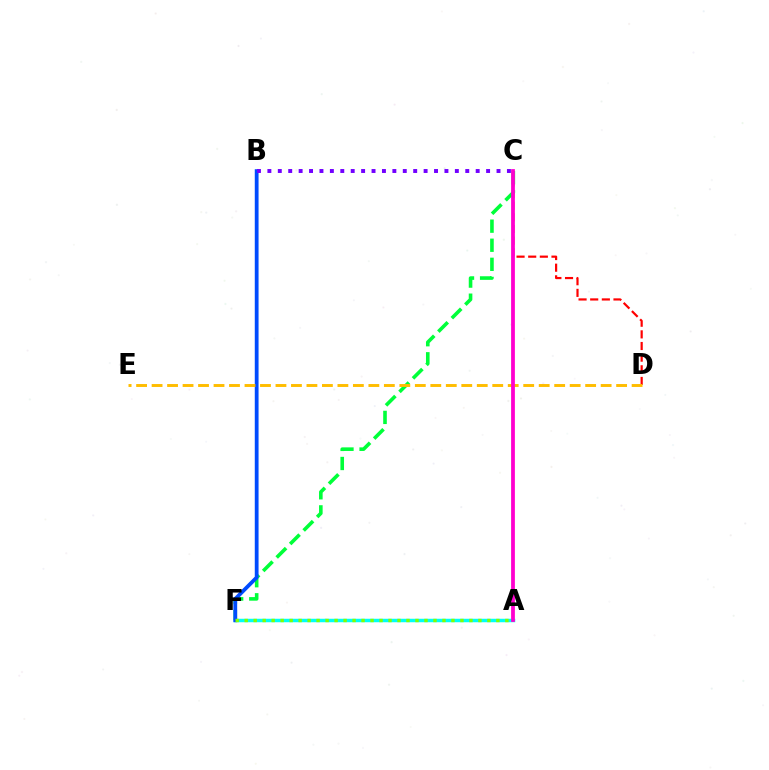{('C', 'D'): [{'color': '#ff0000', 'line_style': 'dashed', 'thickness': 1.58}], ('A', 'F'): [{'color': '#00fff6', 'line_style': 'solid', 'thickness': 2.5}, {'color': '#84ff00', 'line_style': 'dotted', 'thickness': 2.44}], ('C', 'F'): [{'color': '#00ff39', 'line_style': 'dashed', 'thickness': 2.59}], ('B', 'F'): [{'color': '#004bff', 'line_style': 'solid', 'thickness': 2.73}], ('D', 'E'): [{'color': '#ffbd00', 'line_style': 'dashed', 'thickness': 2.1}], ('A', 'C'): [{'color': '#ff00cf', 'line_style': 'solid', 'thickness': 2.72}], ('B', 'C'): [{'color': '#7200ff', 'line_style': 'dotted', 'thickness': 2.83}]}